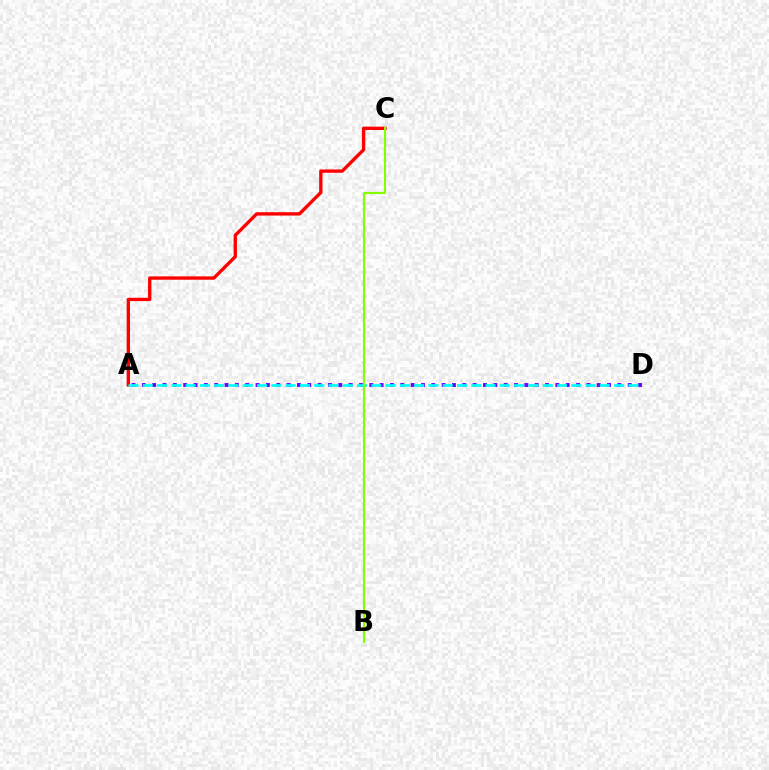{('A', 'C'): [{'color': '#ff0000', 'line_style': 'solid', 'thickness': 2.41}], ('A', 'D'): [{'color': '#7200ff', 'line_style': 'dotted', 'thickness': 2.81}, {'color': '#00fff6', 'line_style': 'dashed', 'thickness': 1.94}], ('B', 'C'): [{'color': '#84ff00', 'line_style': 'solid', 'thickness': 1.54}]}